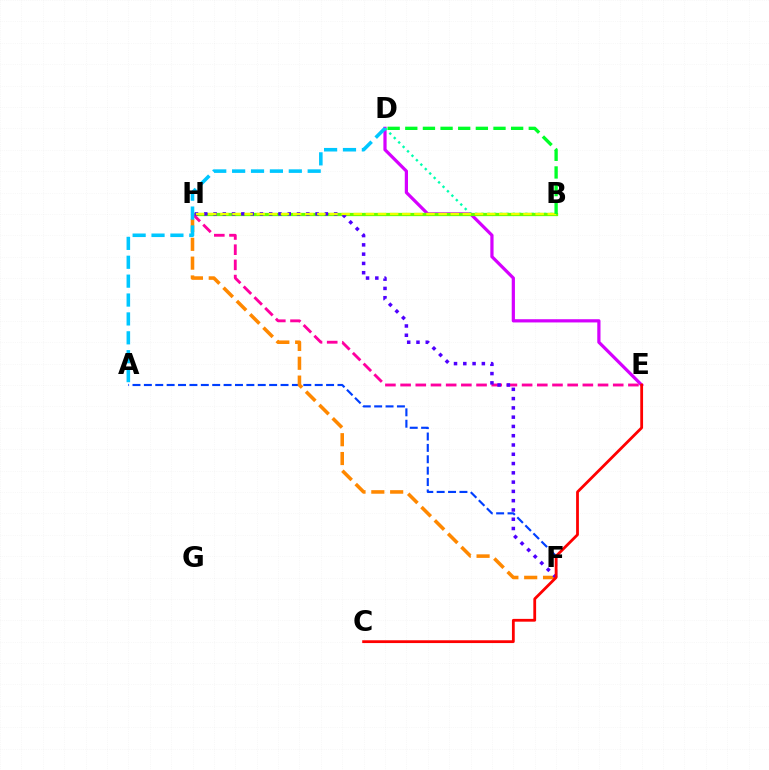{('D', 'E'): [{'color': '#d600ff', 'line_style': 'solid', 'thickness': 2.32}], ('B', 'D'): [{'color': '#00ffaf', 'line_style': 'dotted', 'thickness': 1.7}, {'color': '#00ff27', 'line_style': 'dashed', 'thickness': 2.4}], ('A', 'F'): [{'color': '#003fff', 'line_style': 'dashed', 'thickness': 1.55}], ('B', 'H'): [{'color': '#66ff00', 'line_style': 'solid', 'thickness': 2.34}, {'color': '#eeff00', 'line_style': 'dashed', 'thickness': 1.65}], ('F', 'H'): [{'color': '#ff8800', 'line_style': 'dashed', 'thickness': 2.56}, {'color': '#4f00ff', 'line_style': 'dotted', 'thickness': 2.52}], ('E', 'H'): [{'color': '#ff00a0', 'line_style': 'dashed', 'thickness': 2.06}], ('C', 'E'): [{'color': '#ff0000', 'line_style': 'solid', 'thickness': 2.01}], ('A', 'D'): [{'color': '#00c7ff', 'line_style': 'dashed', 'thickness': 2.57}]}